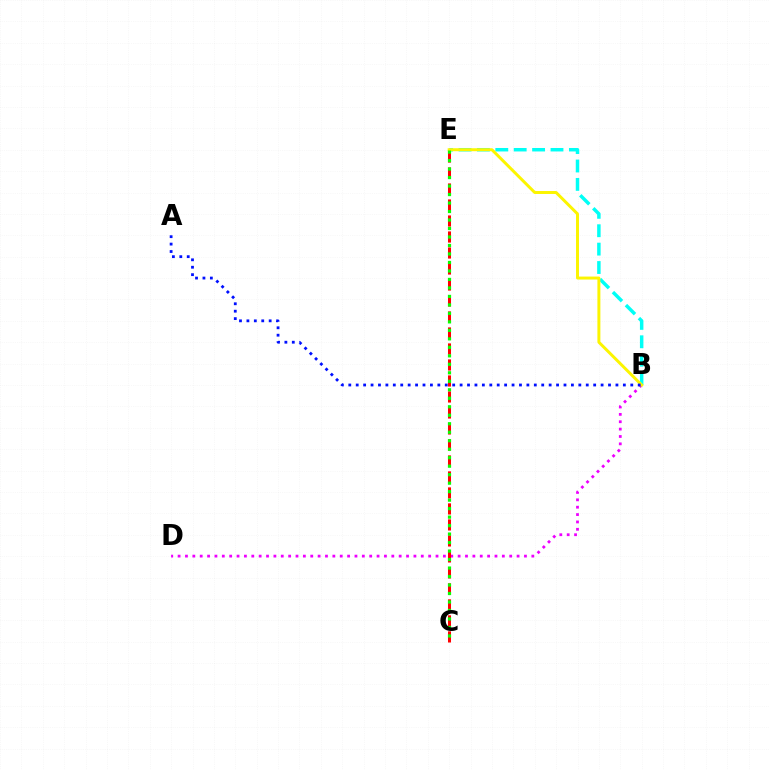{('B', 'D'): [{'color': '#ee00ff', 'line_style': 'dotted', 'thickness': 2.0}], ('C', 'E'): [{'color': '#ff0000', 'line_style': 'dashed', 'thickness': 2.17}, {'color': '#08ff00', 'line_style': 'dotted', 'thickness': 2.31}], ('B', 'E'): [{'color': '#00fff6', 'line_style': 'dashed', 'thickness': 2.5}, {'color': '#fcf500', 'line_style': 'solid', 'thickness': 2.14}], ('A', 'B'): [{'color': '#0010ff', 'line_style': 'dotted', 'thickness': 2.02}]}